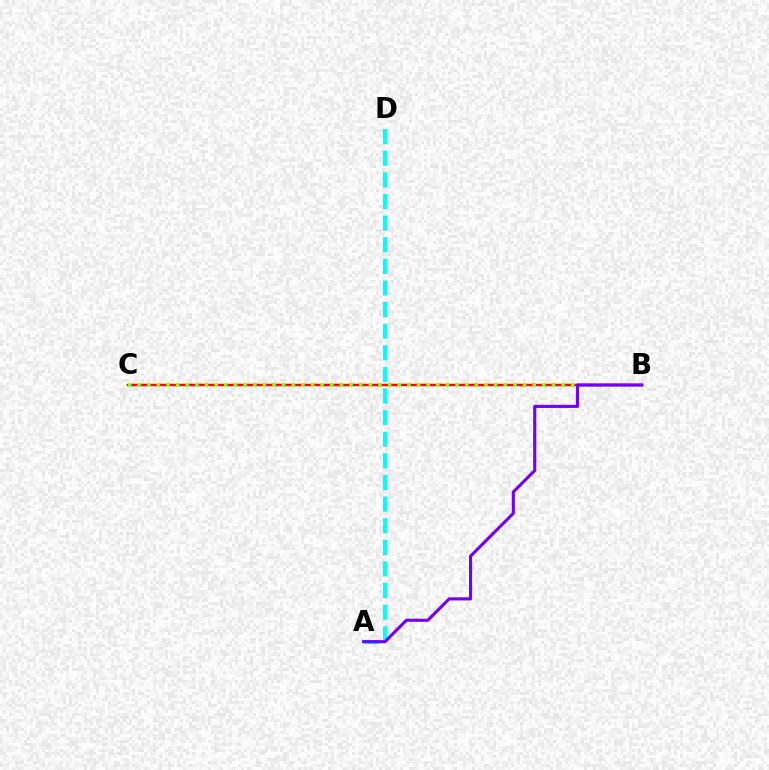{('B', 'C'): [{'color': '#ff0000', 'line_style': 'solid', 'thickness': 1.77}, {'color': '#84ff00', 'line_style': 'dotted', 'thickness': 2.62}], ('A', 'D'): [{'color': '#00fff6', 'line_style': 'dashed', 'thickness': 2.94}], ('A', 'B'): [{'color': '#7200ff', 'line_style': 'solid', 'thickness': 2.24}]}